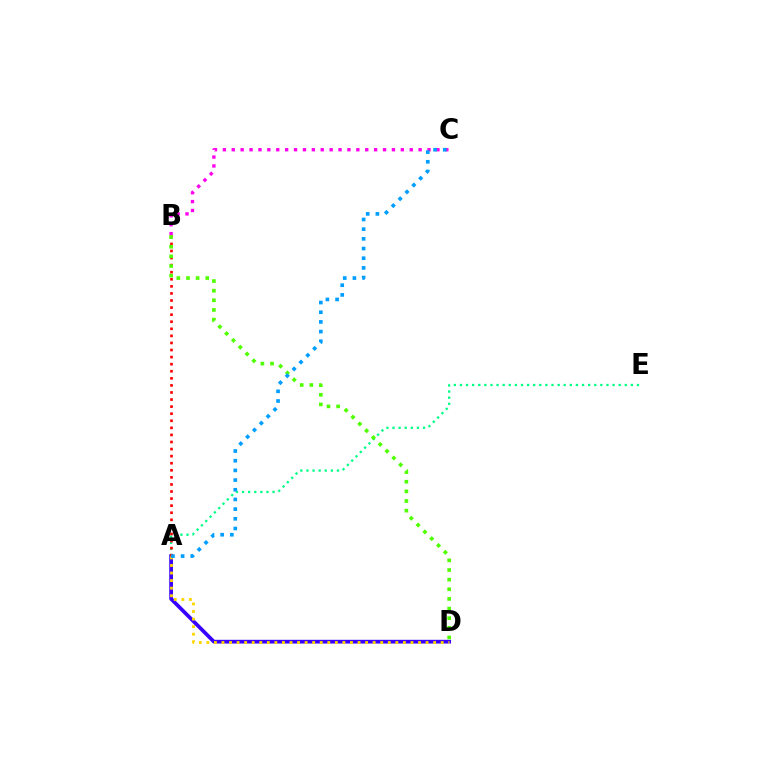{('A', 'D'): [{'color': '#3700ff', 'line_style': 'solid', 'thickness': 2.68}, {'color': '#ffd500', 'line_style': 'dotted', 'thickness': 2.05}], ('A', 'E'): [{'color': '#00ff86', 'line_style': 'dotted', 'thickness': 1.66}], ('B', 'C'): [{'color': '#ff00ed', 'line_style': 'dotted', 'thickness': 2.42}], ('A', 'B'): [{'color': '#ff0000', 'line_style': 'dotted', 'thickness': 1.92}], ('B', 'D'): [{'color': '#4fff00', 'line_style': 'dotted', 'thickness': 2.62}], ('A', 'C'): [{'color': '#009eff', 'line_style': 'dotted', 'thickness': 2.63}]}